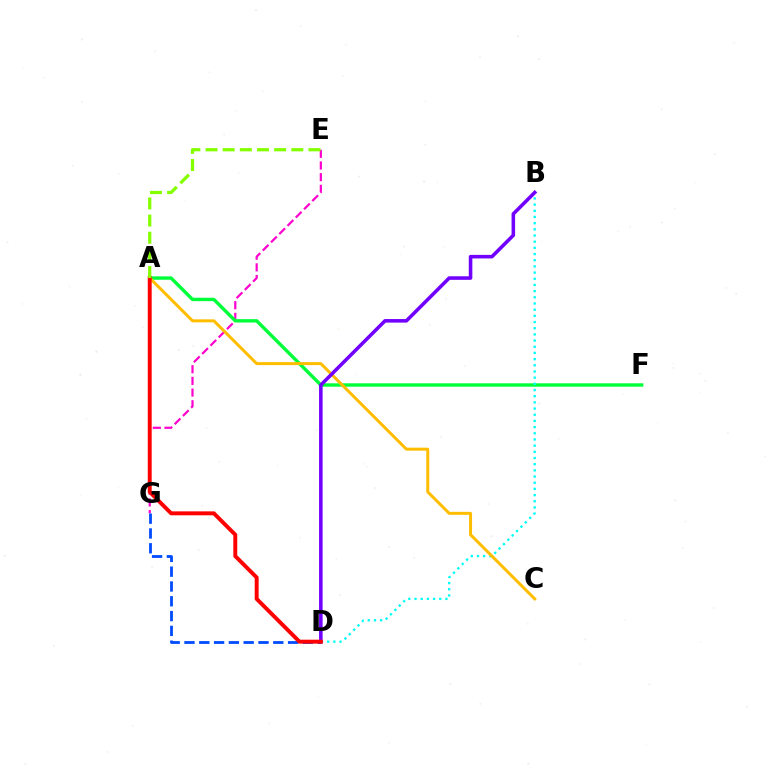{('E', 'G'): [{'color': '#ff00cf', 'line_style': 'dashed', 'thickness': 1.59}], ('A', 'F'): [{'color': '#00ff39', 'line_style': 'solid', 'thickness': 2.44}], ('D', 'G'): [{'color': '#004bff', 'line_style': 'dashed', 'thickness': 2.01}], ('B', 'D'): [{'color': '#00fff6', 'line_style': 'dotted', 'thickness': 1.68}, {'color': '#7200ff', 'line_style': 'solid', 'thickness': 2.56}], ('A', 'C'): [{'color': '#ffbd00', 'line_style': 'solid', 'thickness': 2.15}], ('A', 'D'): [{'color': '#ff0000', 'line_style': 'solid', 'thickness': 2.83}], ('A', 'E'): [{'color': '#84ff00', 'line_style': 'dashed', 'thickness': 2.33}]}